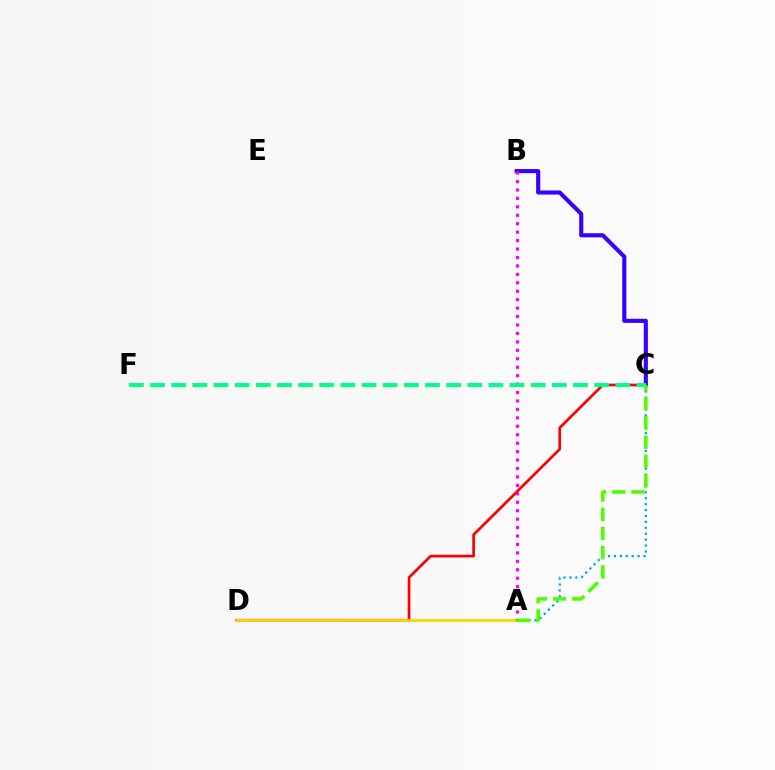{('C', 'D'): [{'color': '#ff0000', 'line_style': 'solid', 'thickness': 1.95}], ('A', 'C'): [{'color': '#009eff', 'line_style': 'dotted', 'thickness': 1.61}, {'color': '#4fff00', 'line_style': 'dashed', 'thickness': 2.61}], ('B', 'C'): [{'color': '#3700ff', 'line_style': 'solid', 'thickness': 2.96}], ('A', 'D'): [{'color': '#ffd500', 'line_style': 'solid', 'thickness': 2.02}], ('A', 'B'): [{'color': '#ff00ed', 'line_style': 'dotted', 'thickness': 2.29}], ('C', 'F'): [{'color': '#00ff86', 'line_style': 'dashed', 'thickness': 2.87}]}